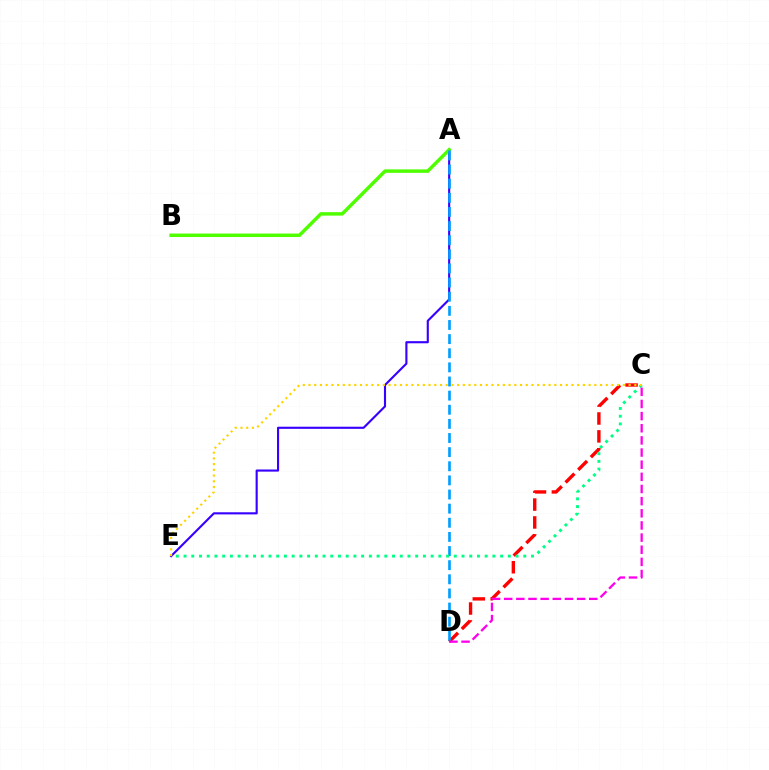{('A', 'E'): [{'color': '#3700ff', 'line_style': 'solid', 'thickness': 1.53}], ('A', 'B'): [{'color': '#4fff00', 'line_style': 'solid', 'thickness': 2.5}], ('C', 'D'): [{'color': '#ff0000', 'line_style': 'dashed', 'thickness': 2.43}, {'color': '#ff00ed', 'line_style': 'dashed', 'thickness': 1.65}], ('A', 'D'): [{'color': '#009eff', 'line_style': 'dashed', 'thickness': 1.92}], ('C', 'E'): [{'color': '#00ff86', 'line_style': 'dotted', 'thickness': 2.1}, {'color': '#ffd500', 'line_style': 'dotted', 'thickness': 1.55}]}